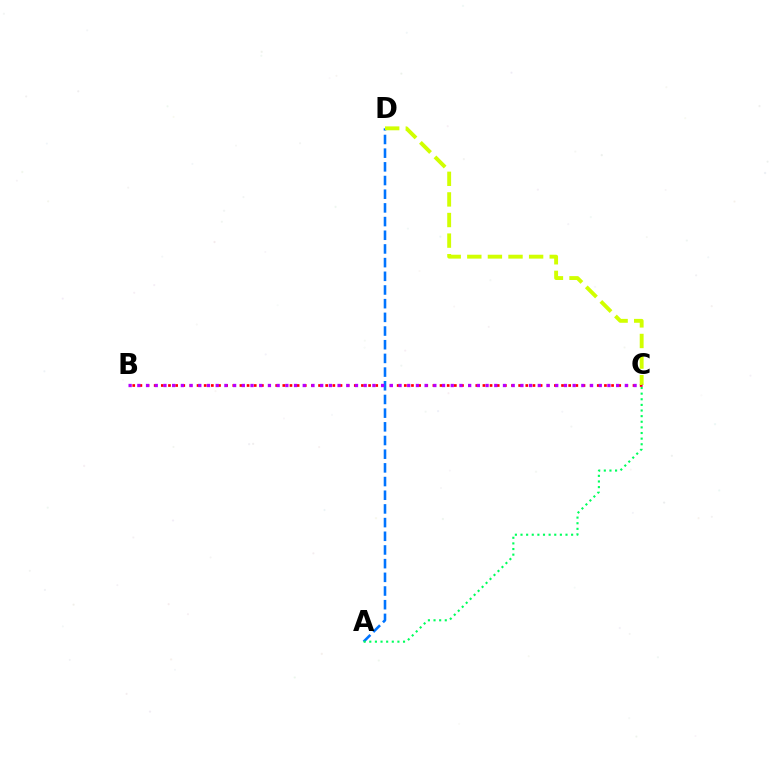{('B', 'C'): [{'color': '#ff0000', 'line_style': 'dotted', 'thickness': 1.94}, {'color': '#b900ff', 'line_style': 'dotted', 'thickness': 2.37}], ('A', 'D'): [{'color': '#0074ff', 'line_style': 'dashed', 'thickness': 1.86}], ('C', 'D'): [{'color': '#d1ff00', 'line_style': 'dashed', 'thickness': 2.8}], ('A', 'C'): [{'color': '#00ff5c', 'line_style': 'dotted', 'thickness': 1.53}]}